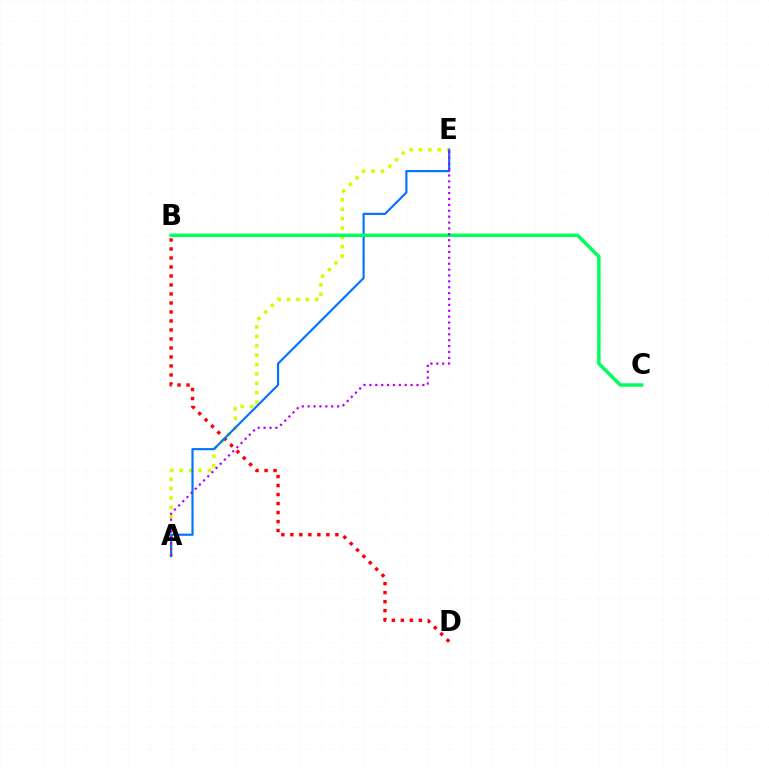{('B', 'D'): [{'color': '#ff0000', 'line_style': 'dotted', 'thickness': 2.44}], ('A', 'E'): [{'color': '#d1ff00', 'line_style': 'dotted', 'thickness': 2.55}, {'color': '#0074ff', 'line_style': 'solid', 'thickness': 1.56}, {'color': '#b900ff', 'line_style': 'dotted', 'thickness': 1.6}], ('B', 'C'): [{'color': '#00ff5c', 'line_style': 'solid', 'thickness': 2.49}]}